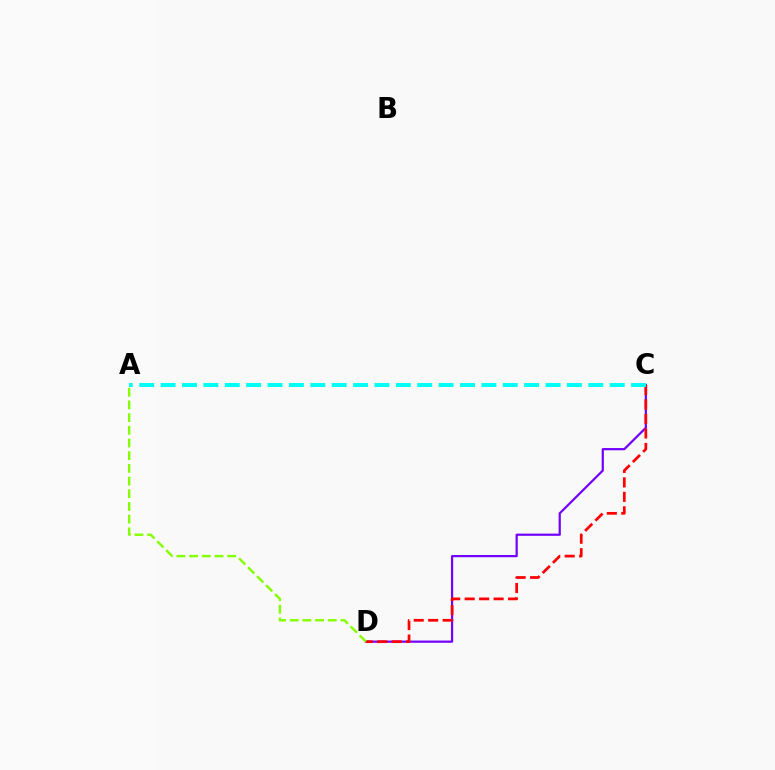{('C', 'D'): [{'color': '#7200ff', 'line_style': 'solid', 'thickness': 1.59}, {'color': '#ff0000', 'line_style': 'dashed', 'thickness': 1.97}], ('A', 'D'): [{'color': '#84ff00', 'line_style': 'dashed', 'thickness': 1.72}], ('A', 'C'): [{'color': '#00fff6', 'line_style': 'dashed', 'thickness': 2.9}]}